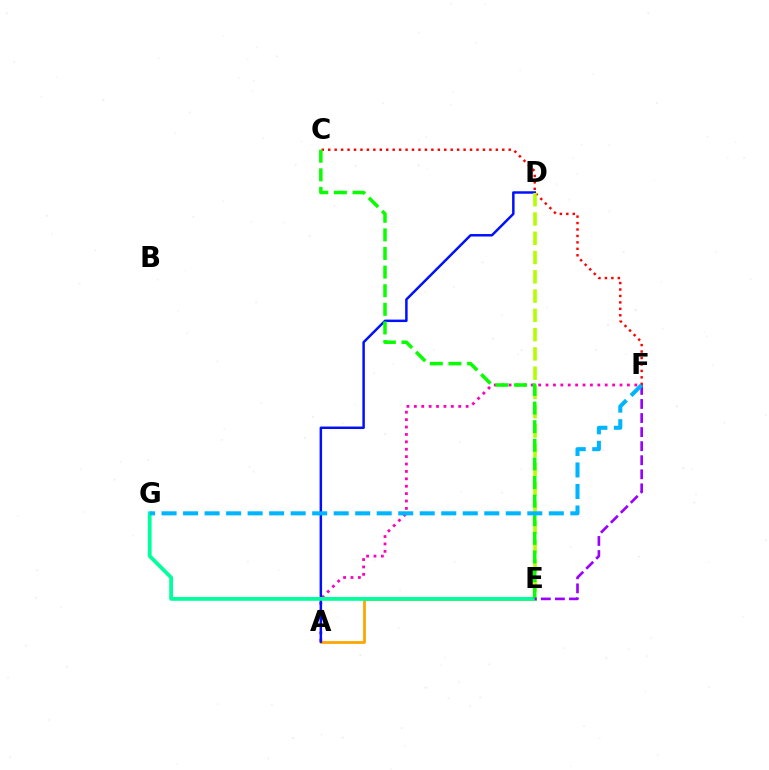{('A', 'F'): [{'color': '#ff00bd', 'line_style': 'dotted', 'thickness': 2.01}], ('A', 'E'): [{'color': '#ffa500', 'line_style': 'solid', 'thickness': 2.0}], ('A', 'D'): [{'color': '#0010ff', 'line_style': 'solid', 'thickness': 1.78}], ('C', 'F'): [{'color': '#ff0000', 'line_style': 'dotted', 'thickness': 1.75}], ('D', 'E'): [{'color': '#b3ff00', 'line_style': 'dashed', 'thickness': 2.62}], ('E', 'G'): [{'color': '#00ff9d', 'line_style': 'solid', 'thickness': 2.73}], ('C', 'E'): [{'color': '#08ff00', 'line_style': 'dashed', 'thickness': 2.53}], ('E', 'F'): [{'color': '#9b00ff', 'line_style': 'dashed', 'thickness': 1.91}], ('F', 'G'): [{'color': '#00b5ff', 'line_style': 'dashed', 'thickness': 2.92}]}